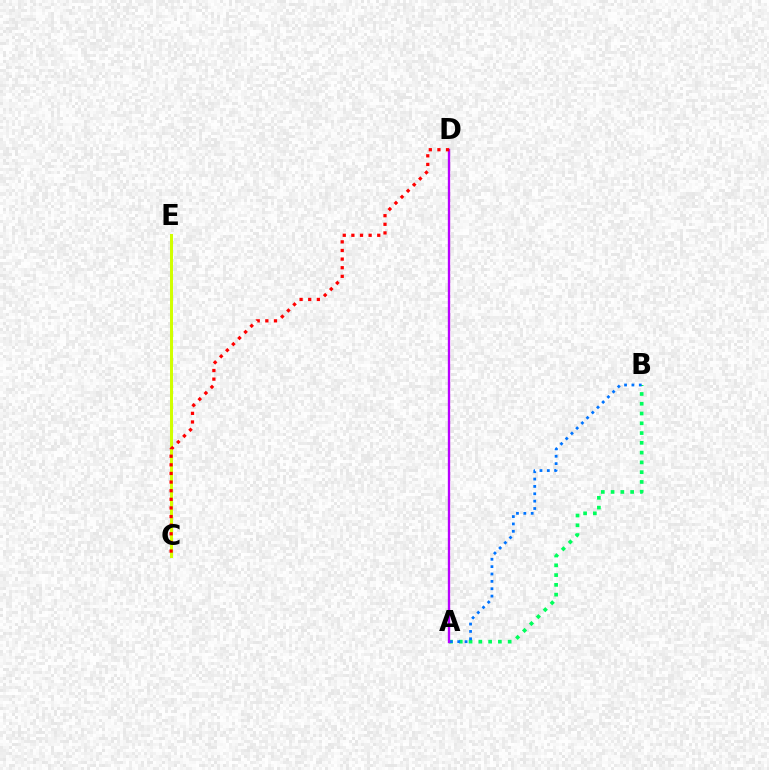{('A', 'B'): [{'color': '#00ff5c', 'line_style': 'dotted', 'thickness': 2.66}, {'color': '#0074ff', 'line_style': 'dotted', 'thickness': 2.0}], ('A', 'D'): [{'color': '#b900ff', 'line_style': 'solid', 'thickness': 1.68}], ('C', 'E'): [{'color': '#d1ff00', 'line_style': 'solid', 'thickness': 2.17}], ('C', 'D'): [{'color': '#ff0000', 'line_style': 'dotted', 'thickness': 2.34}]}